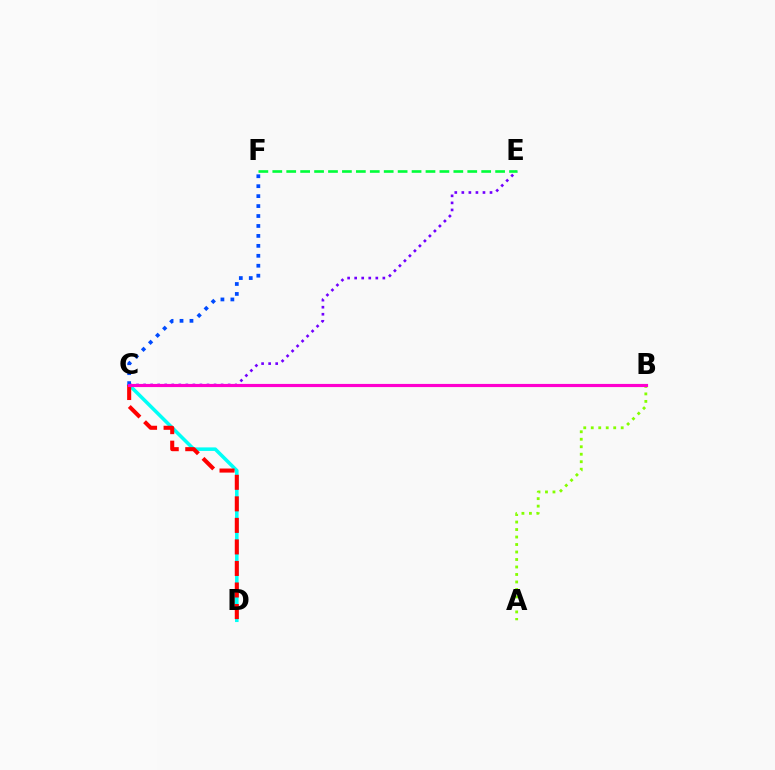{('C', 'E'): [{'color': '#7200ff', 'line_style': 'dotted', 'thickness': 1.91}], ('A', 'B'): [{'color': '#84ff00', 'line_style': 'dotted', 'thickness': 2.03}], ('C', 'D'): [{'color': '#00fff6', 'line_style': 'solid', 'thickness': 2.55}, {'color': '#ff0000', 'line_style': 'dashed', 'thickness': 2.93}], ('C', 'F'): [{'color': '#004bff', 'line_style': 'dotted', 'thickness': 2.7}], ('E', 'F'): [{'color': '#00ff39', 'line_style': 'dashed', 'thickness': 1.89}], ('B', 'C'): [{'color': '#ffbd00', 'line_style': 'dashed', 'thickness': 2.08}, {'color': '#ff00cf', 'line_style': 'solid', 'thickness': 2.27}]}